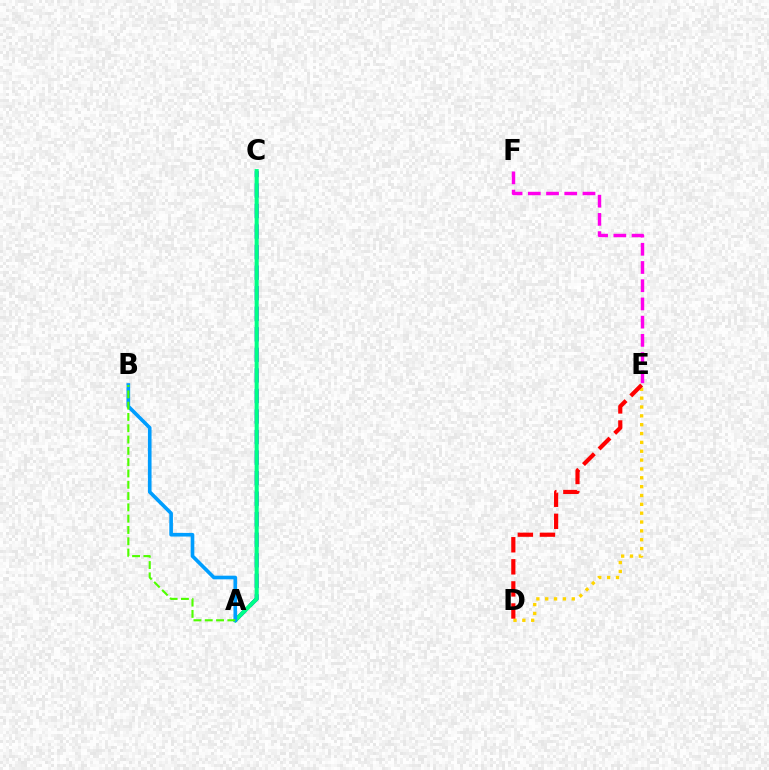{('D', 'E'): [{'color': '#ffd500', 'line_style': 'dotted', 'thickness': 2.4}, {'color': '#ff0000', 'line_style': 'dashed', 'thickness': 3.0}], ('A', 'C'): [{'color': '#3700ff', 'line_style': 'dashed', 'thickness': 2.79}, {'color': '#00ff86', 'line_style': 'solid', 'thickness': 2.92}], ('E', 'F'): [{'color': '#ff00ed', 'line_style': 'dashed', 'thickness': 2.48}], ('A', 'B'): [{'color': '#009eff', 'line_style': 'solid', 'thickness': 2.62}, {'color': '#4fff00', 'line_style': 'dashed', 'thickness': 1.54}]}